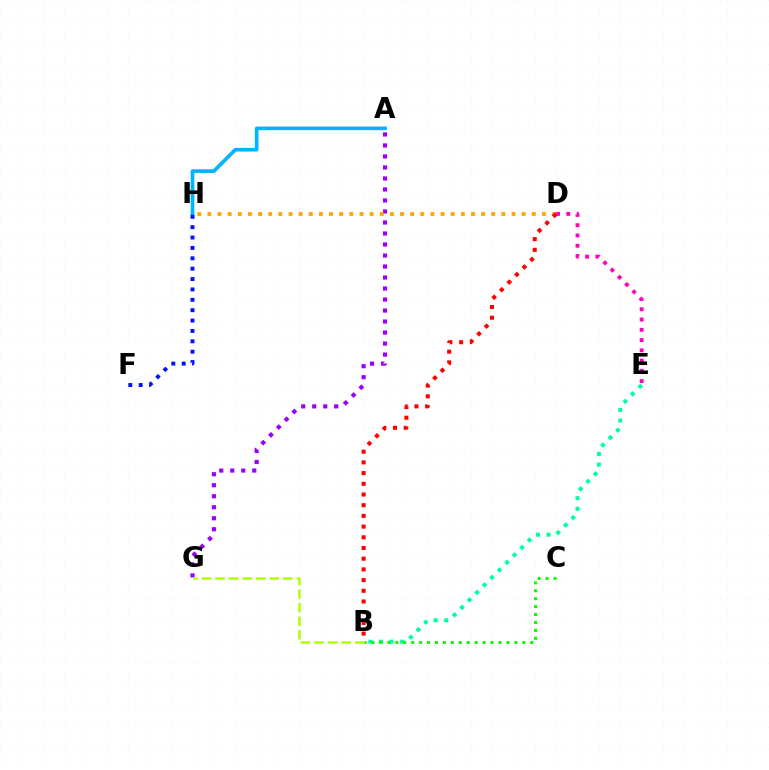{('A', 'G'): [{'color': '#9b00ff', 'line_style': 'dotted', 'thickness': 2.99}], ('A', 'H'): [{'color': '#00b5ff', 'line_style': 'solid', 'thickness': 2.63}], ('B', 'E'): [{'color': '#00ff9d', 'line_style': 'dotted', 'thickness': 2.88}], ('B', 'C'): [{'color': '#08ff00', 'line_style': 'dotted', 'thickness': 2.16}], ('D', 'E'): [{'color': '#ff00bd', 'line_style': 'dotted', 'thickness': 2.79}], ('F', 'H'): [{'color': '#0010ff', 'line_style': 'dotted', 'thickness': 2.82}], ('B', 'G'): [{'color': '#b3ff00', 'line_style': 'dashed', 'thickness': 1.85}], ('D', 'H'): [{'color': '#ffa500', 'line_style': 'dotted', 'thickness': 2.75}], ('B', 'D'): [{'color': '#ff0000', 'line_style': 'dotted', 'thickness': 2.91}]}